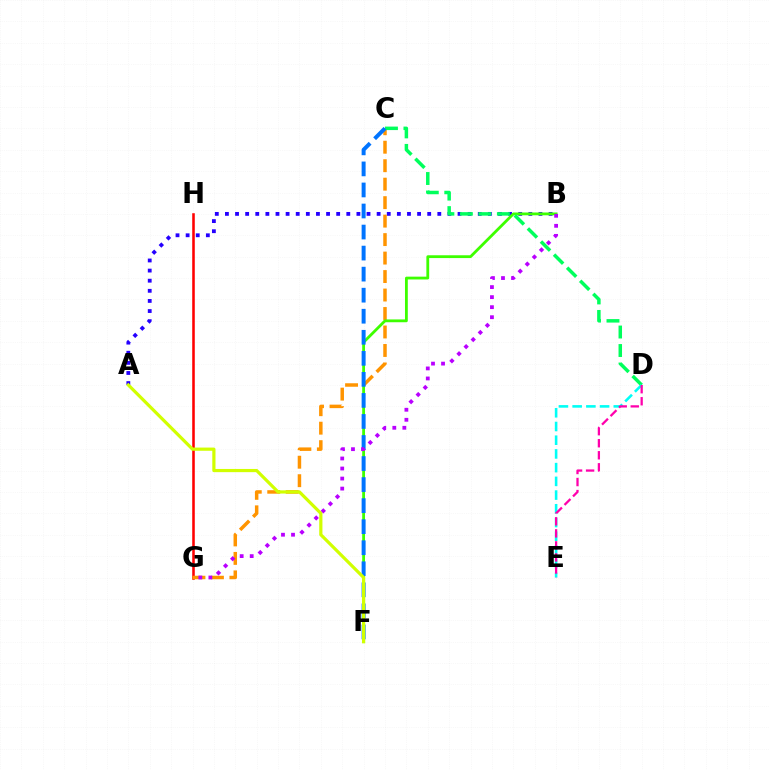{('A', 'B'): [{'color': '#2500ff', 'line_style': 'dotted', 'thickness': 2.75}], ('G', 'H'): [{'color': '#ff0000', 'line_style': 'solid', 'thickness': 1.84}], ('C', 'G'): [{'color': '#ff9400', 'line_style': 'dashed', 'thickness': 2.51}], ('B', 'F'): [{'color': '#3dff00', 'line_style': 'solid', 'thickness': 2.02}], ('C', 'D'): [{'color': '#00ff5c', 'line_style': 'dashed', 'thickness': 2.51}], ('D', 'E'): [{'color': '#00fff6', 'line_style': 'dashed', 'thickness': 1.86}, {'color': '#ff00ac', 'line_style': 'dashed', 'thickness': 1.64}], ('C', 'F'): [{'color': '#0074ff', 'line_style': 'dashed', 'thickness': 2.86}], ('B', 'G'): [{'color': '#b900ff', 'line_style': 'dotted', 'thickness': 2.73}], ('A', 'F'): [{'color': '#d1ff00', 'line_style': 'solid', 'thickness': 2.3}]}